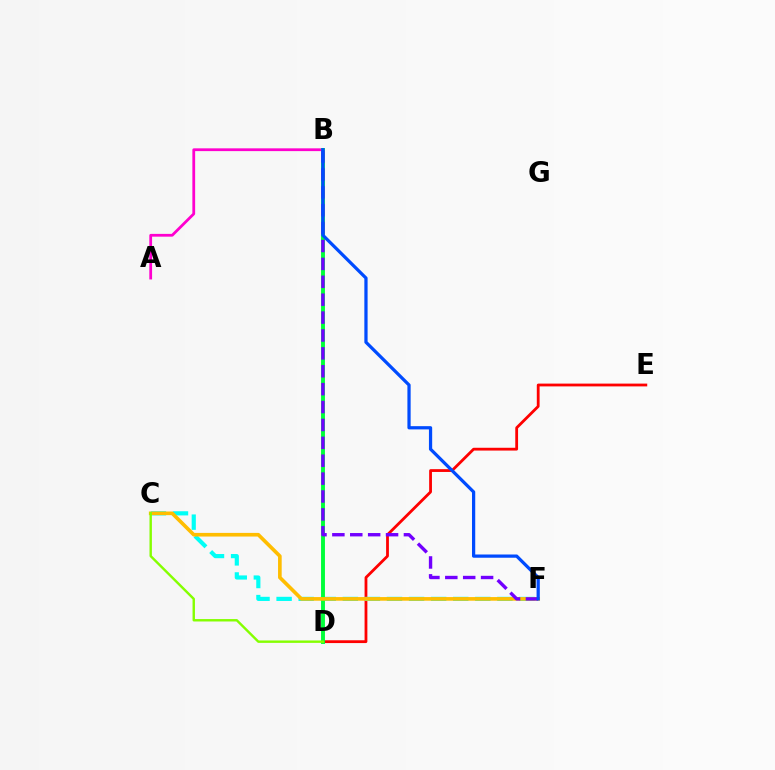{('D', 'E'): [{'color': '#ff0000', 'line_style': 'solid', 'thickness': 2.01}], ('A', 'B'): [{'color': '#ff00cf', 'line_style': 'solid', 'thickness': 1.99}], ('C', 'F'): [{'color': '#00fff6', 'line_style': 'dashed', 'thickness': 3.0}, {'color': '#ffbd00', 'line_style': 'solid', 'thickness': 2.62}], ('B', 'D'): [{'color': '#00ff39', 'line_style': 'solid', 'thickness': 2.81}], ('B', 'F'): [{'color': '#7200ff', 'line_style': 'dashed', 'thickness': 2.43}, {'color': '#004bff', 'line_style': 'solid', 'thickness': 2.33}], ('C', 'D'): [{'color': '#84ff00', 'line_style': 'solid', 'thickness': 1.73}]}